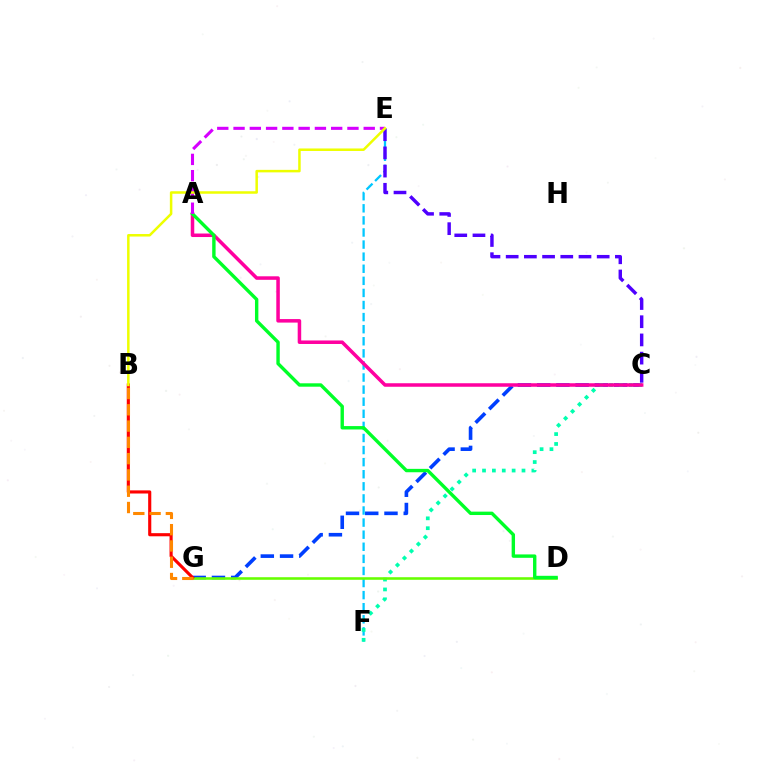{('E', 'F'): [{'color': '#00c7ff', 'line_style': 'dashed', 'thickness': 1.64}], ('C', 'G'): [{'color': '#003fff', 'line_style': 'dashed', 'thickness': 2.61}], ('C', 'F'): [{'color': '#00ffaf', 'line_style': 'dotted', 'thickness': 2.68}], ('C', 'E'): [{'color': '#4f00ff', 'line_style': 'dashed', 'thickness': 2.47}], ('A', 'C'): [{'color': '#ff00a0', 'line_style': 'solid', 'thickness': 2.53}], ('D', 'G'): [{'color': '#66ff00', 'line_style': 'solid', 'thickness': 1.86}], ('B', 'G'): [{'color': '#ff0000', 'line_style': 'solid', 'thickness': 2.25}, {'color': '#ff8800', 'line_style': 'dashed', 'thickness': 2.21}], ('A', 'D'): [{'color': '#00ff27', 'line_style': 'solid', 'thickness': 2.44}], ('A', 'E'): [{'color': '#d600ff', 'line_style': 'dashed', 'thickness': 2.21}], ('B', 'E'): [{'color': '#eeff00', 'line_style': 'solid', 'thickness': 1.81}]}